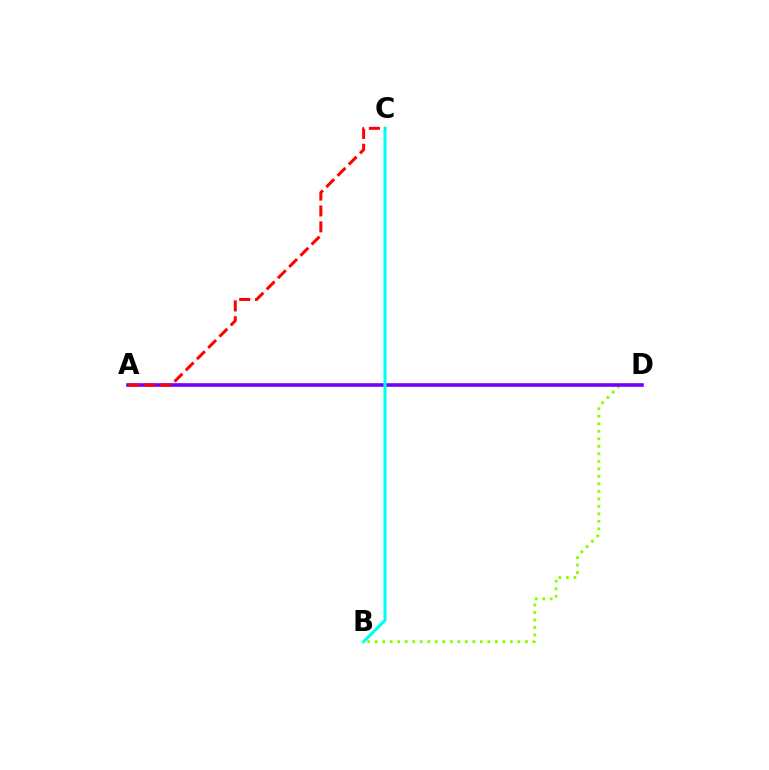{('B', 'D'): [{'color': '#84ff00', 'line_style': 'dotted', 'thickness': 2.04}], ('A', 'D'): [{'color': '#7200ff', 'line_style': 'solid', 'thickness': 2.59}], ('B', 'C'): [{'color': '#00fff6', 'line_style': 'solid', 'thickness': 2.25}], ('A', 'C'): [{'color': '#ff0000', 'line_style': 'dashed', 'thickness': 2.16}]}